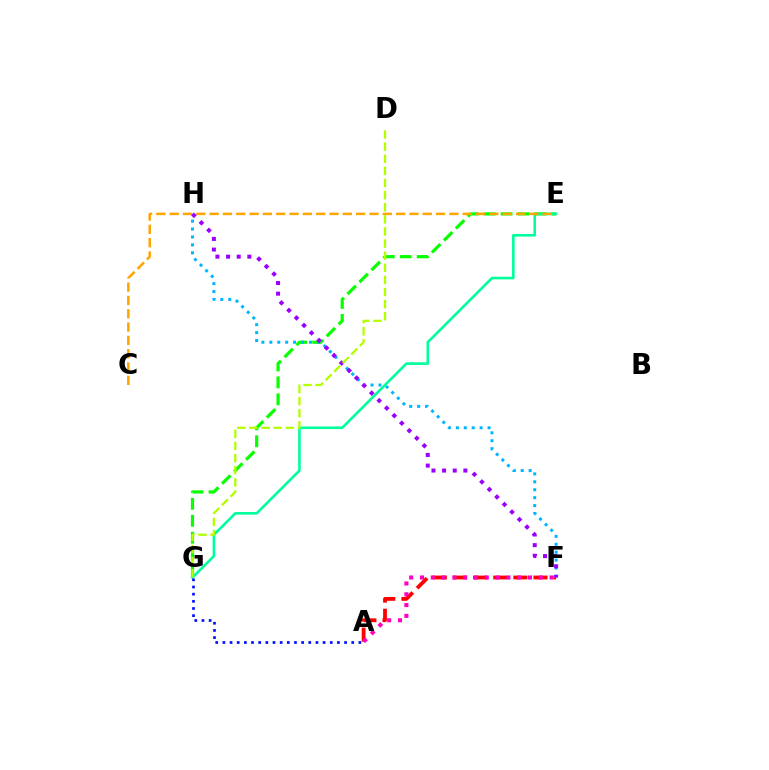{('A', 'F'): [{'color': '#ff0000', 'line_style': 'dashed', 'thickness': 2.74}, {'color': '#ff00bd', 'line_style': 'dotted', 'thickness': 2.93}], ('E', 'G'): [{'color': '#08ff00', 'line_style': 'dashed', 'thickness': 2.3}, {'color': '#00ff9d', 'line_style': 'solid', 'thickness': 1.88}], ('F', 'H'): [{'color': '#00b5ff', 'line_style': 'dotted', 'thickness': 2.15}, {'color': '#9b00ff', 'line_style': 'dotted', 'thickness': 2.89}], ('A', 'G'): [{'color': '#0010ff', 'line_style': 'dotted', 'thickness': 1.94}], ('C', 'E'): [{'color': '#ffa500', 'line_style': 'dashed', 'thickness': 1.81}], ('D', 'G'): [{'color': '#b3ff00', 'line_style': 'dashed', 'thickness': 1.65}]}